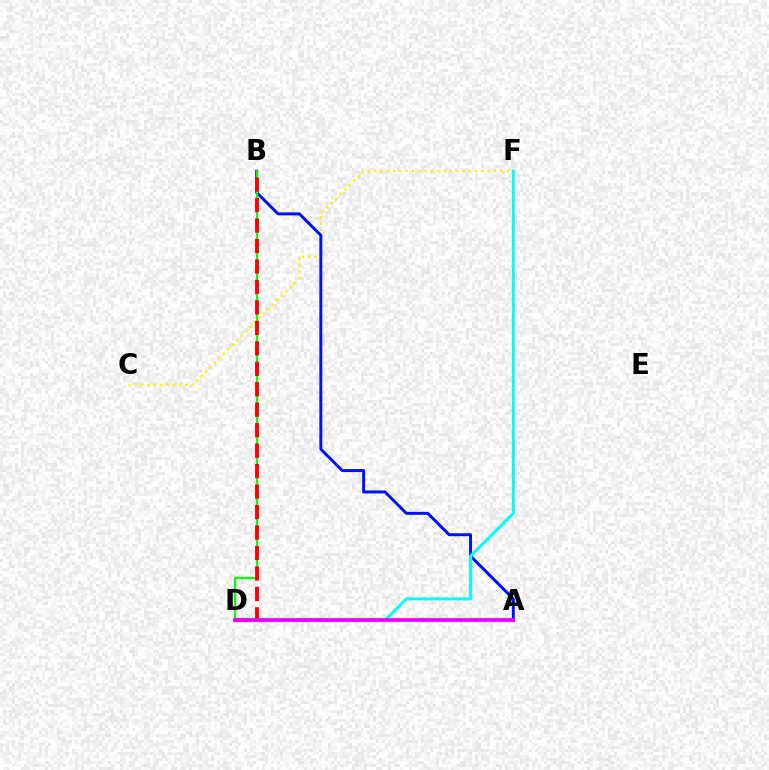{('C', 'F'): [{'color': '#fcf500', 'line_style': 'dotted', 'thickness': 1.71}], ('A', 'B'): [{'color': '#0010ff', 'line_style': 'solid', 'thickness': 2.12}], ('B', 'D'): [{'color': '#08ff00', 'line_style': 'solid', 'thickness': 1.58}, {'color': '#ff0000', 'line_style': 'dashed', 'thickness': 2.78}], ('D', 'F'): [{'color': '#00fff6', 'line_style': 'solid', 'thickness': 2.12}], ('A', 'D'): [{'color': '#ee00ff', 'line_style': 'solid', 'thickness': 2.7}]}